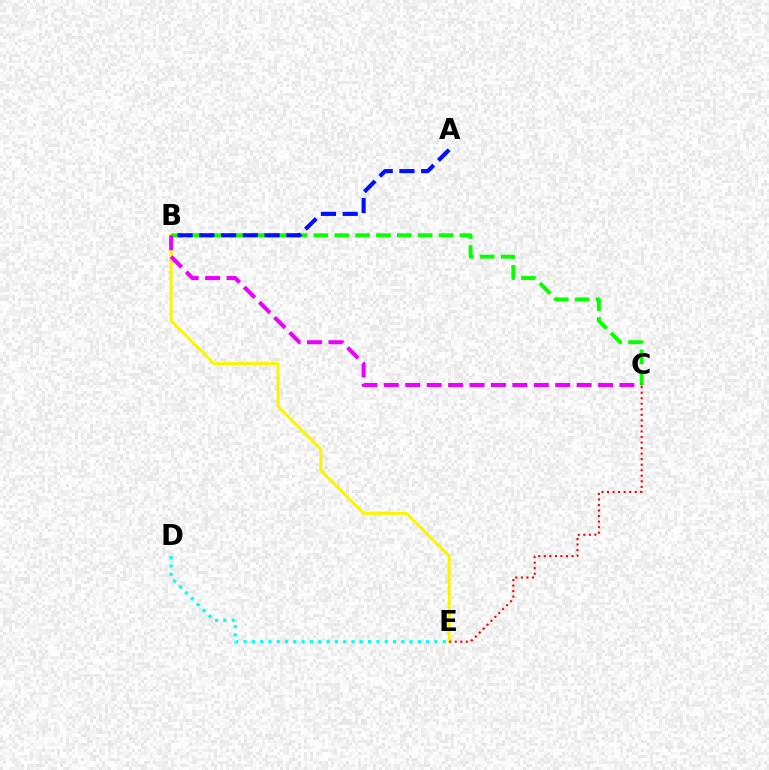{('B', 'E'): [{'color': '#fcf500', 'line_style': 'solid', 'thickness': 2.14}], ('B', 'C'): [{'color': '#08ff00', 'line_style': 'dashed', 'thickness': 2.83}, {'color': '#ee00ff', 'line_style': 'dashed', 'thickness': 2.91}], ('D', 'E'): [{'color': '#00fff6', 'line_style': 'dotted', 'thickness': 2.26}], ('C', 'E'): [{'color': '#ff0000', 'line_style': 'dotted', 'thickness': 1.5}], ('A', 'B'): [{'color': '#0010ff', 'line_style': 'dashed', 'thickness': 2.95}]}